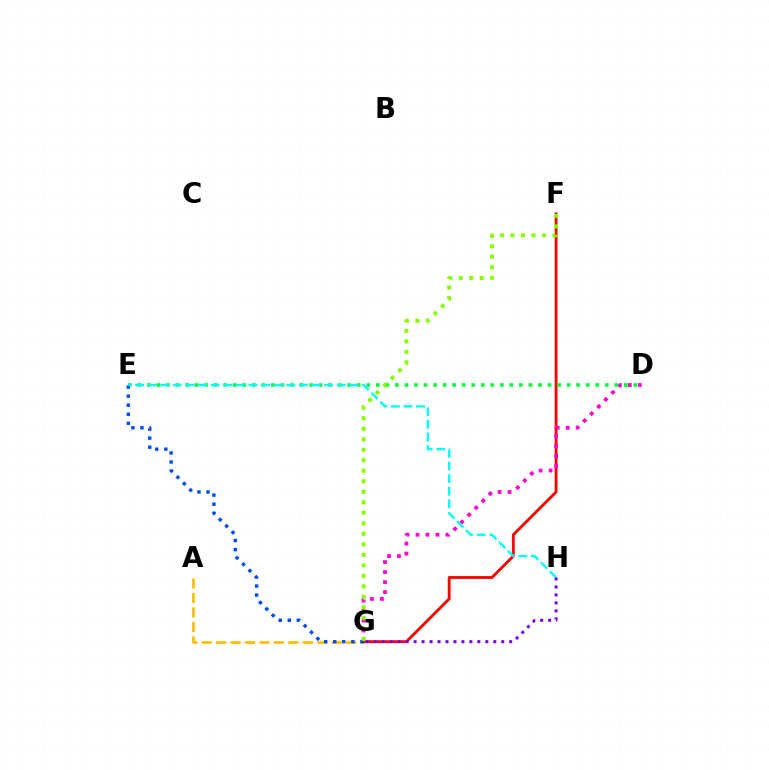{('A', 'G'): [{'color': '#ffbd00', 'line_style': 'dashed', 'thickness': 1.96}], ('F', 'G'): [{'color': '#ff0000', 'line_style': 'solid', 'thickness': 2.05}, {'color': '#84ff00', 'line_style': 'dotted', 'thickness': 2.85}], ('D', 'G'): [{'color': '#ff00cf', 'line_style': 'dotted', 'thickness': 2.71}], ('D', 'E'): [{'color': '#00ff39', 'line_style': 'dotted', 'thickness': 2.59}], ('E', 'G'): [{'color': '#004bff', 'line_style': 'dotted', 'thickness': 2.46}], ('E', 'H'): [{'color': '#00fff6', 'line_style': 'dashed', 'thickness': 1.71}], ('G', 'H'): [{'color': '#7200ff', 'line_style': 'dotted', 'thickness': 2.16}]}